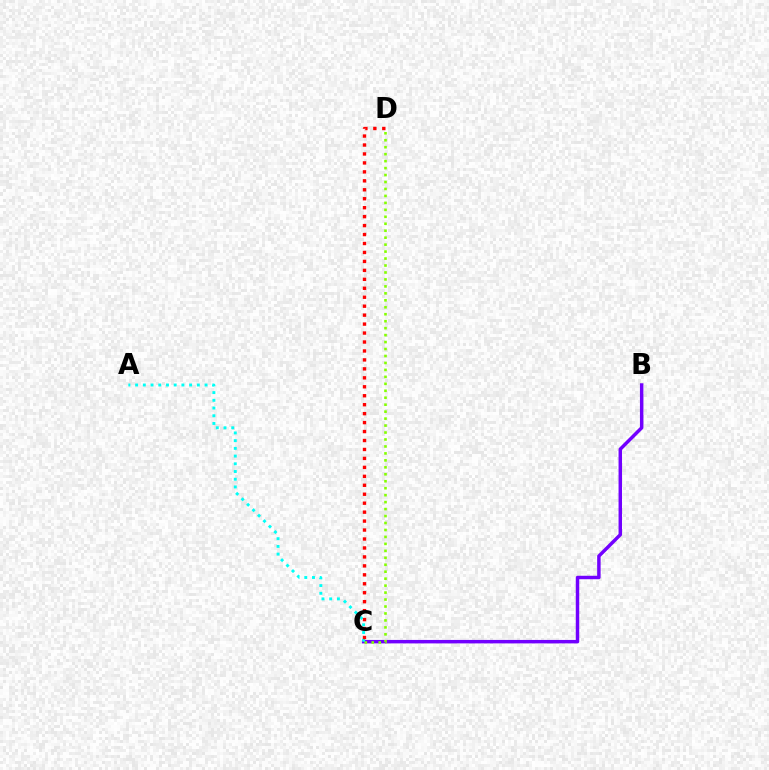{('B', 'C'): [{'color': '#7200ff', 'line_style': 'solid', 'thickness': 2.49}], ('C', 'D'): [{'color': '#84ff00', 'line_style': 'dotted', 'thickness': 1.89}, {'color': '#ff0000', 'line_style': 'dotted', 'thickness': 2.43}], ('A', 'C'): [{'color': '#00fff6', 'line_style': 'dotted', 'thickness': 2.1}]}